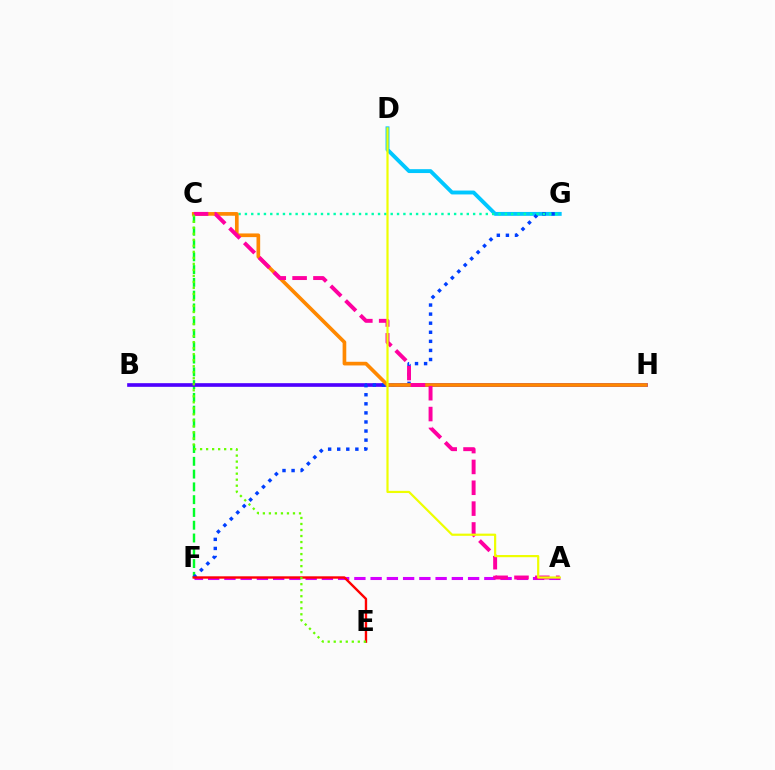{('A', 'F'): [{'color': '#d600ff', 'line_style': 'dashed', 'thickness': 2.21}], ('D', 'G'): [{'color': '#00c7ff', 'line_style': 'solid', 'thickness': 2.8}], ('C', 'F'): [{'color': '#00ff27', 'line_style': 'dashed', 'thickness': 1.74}], ('B', 'H'): [{'color': '#4f00ff', 'line_style': 'solid', 'thickness': 2.63}], ('F', 'G'): [{'color': '#003fff', 'line_style': 'dotted', 'thickness': 2.47}], ('C', 'G'): [{'color': '#00ffaf', 'line_style': 'dotted', 'thickness': 1.72}], ('E', 'F'): [{'color': '#ff0000', 'line_style': 'solid', 'thickness': 1.71}], ('C', 'H'): [{'color': '#ff8800', 'line_style': 'solid', 'thickness': 2.64}], ('A', 'C'): [{'color': '#ff00a0', 'line_style': 'dashed', 'thickness': 2.83}], ('A', 'D'): [{'color': '#eeff00', 'line_style': 'solid', 'thickness': 1.58}], ('C', 'E'): [{'color': '#66ff00', 'line_style': 'dotted', 'thickness': 1.64}]}